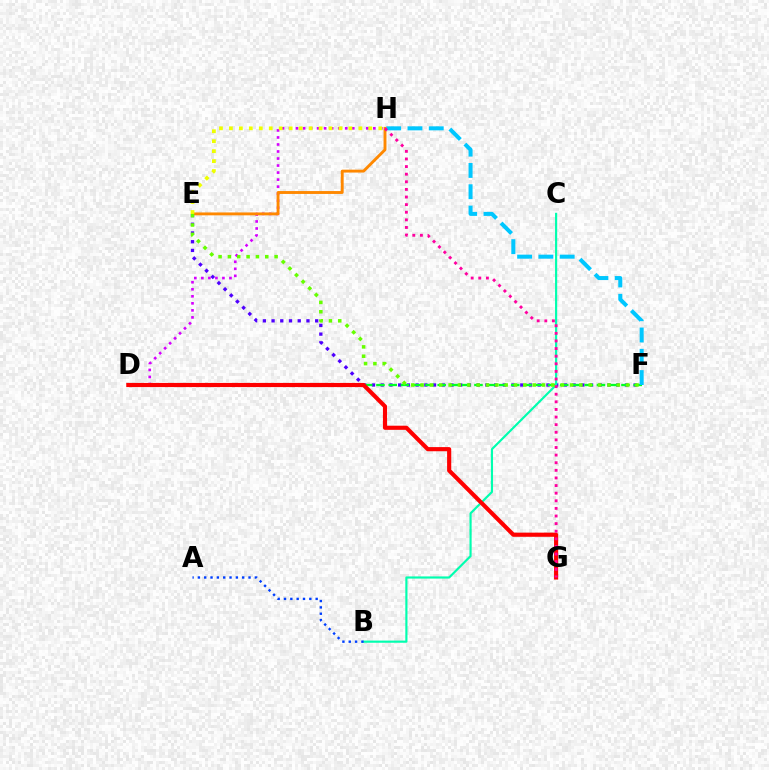{('E', 'F'): [{'color': '#4f00ff', 'line_style': 'dotted', 'thickness': 2.37}, {'color': '#66ff00', 'line_style': 'dotted', 'thickness': 2.54}], ('D', 'F'): [{'color': '#00ff27', 'line_style': 'dashed', 'thickness': 1.66}], ('D', 'H'): [{'color': '#d600ff', 'line_style': 'dotted', 'thickness': 1.91}], ('F', 'H'): [{'color': '#00c7ff', 'line_style': 'dashed', 'thickness': 2.89}], ('E', 'H'): [{'color': '#ff8800', 'line_style': 'solid', 'thickness': 2.08}, {'color': '#eeff00', 'line_style': 'dotted', 'thickness': 2.71}], ('B', 'C'): [{'color': '#00ffaf', 'line_style': 'solid', 'thickness': 1.56}], ('D', 'G'): [{'color': '#ff0000', 'line_style': 'solid', 'thickness': 2.98}], ('G', 'H'): [{'color': '#ff00a0', 'line_style': 'dotted', 'thickness': 2.07}], ('A', 'B'): [{'color': '#003fff', 'line_style': 'dotted', 'thickness': 1.72}]}